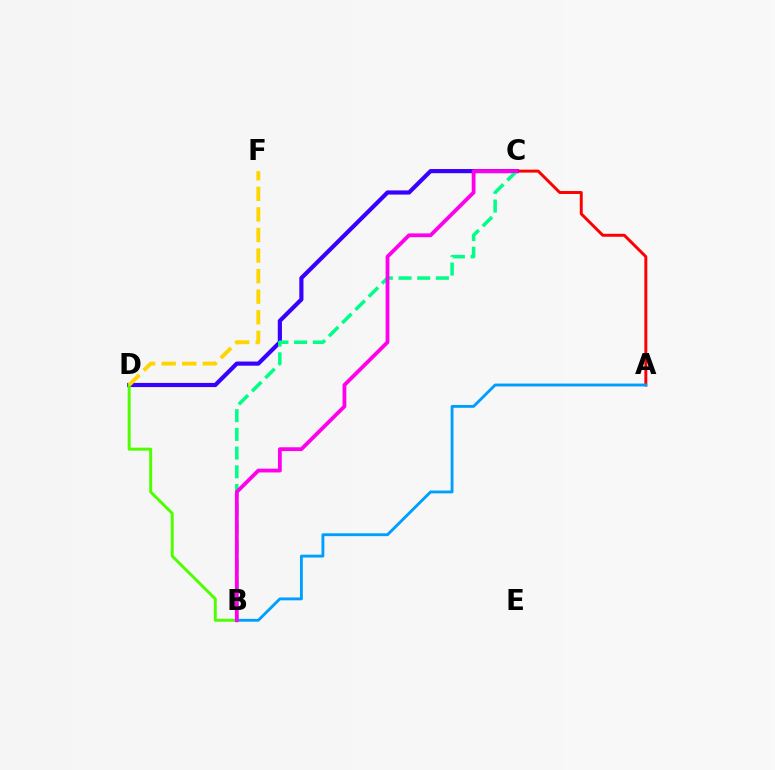{('A', 'C'): [{'color': '#ff0000', 'line_style': 'solid', 'thickness': 2.13}], ('C', 'D'): [{'color': '#3700ff', 'line_style': 'solid', 'thickness': 3.0}], ('A', 'B'): [{'color': '#009eff', 'line_style': 'solid', 'thickness': 2.06}], ('B', 'C'): [{'color': '#00ff86', 'line_style': 'dashed', 'thickness': 2.54}, {'color': '#ff00ed', 'line_style': 'solid', 'thickness': 2.74}], ('B', 'D'): [{'color': '#4fff00', 'line_style': 'solid', 'thickness': 2.14}], ('D', 'F'): [{'color': '#ffd500', 'line_style': 'dashed', 'thickness': 2.79}]}